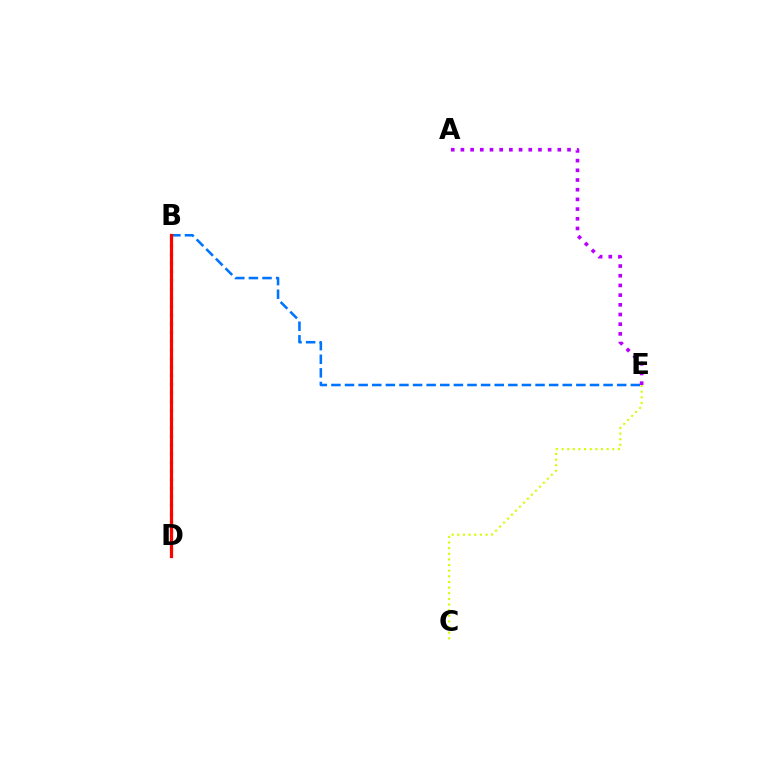{('B', 'D'): [{'color': '#00ff5c', 'line_style': 'dotted', 'thickness': 2.35}, {'color': '#ff0000', 'line_style': 'solid', 'thickness': 2.32}], ('B', 'E'): [{'color': '#0074ff', 'line_style': 'dashed', 'thickness': 1.85}], ('A', 'E'): [{'color': '#b900ff', 'line_style': 'dotted', 'thickness': 2.63}], ('C', 'E'): [{'color': '#d1ff00', 'line_style': 'dotted', 'thickness': 1.53}]}